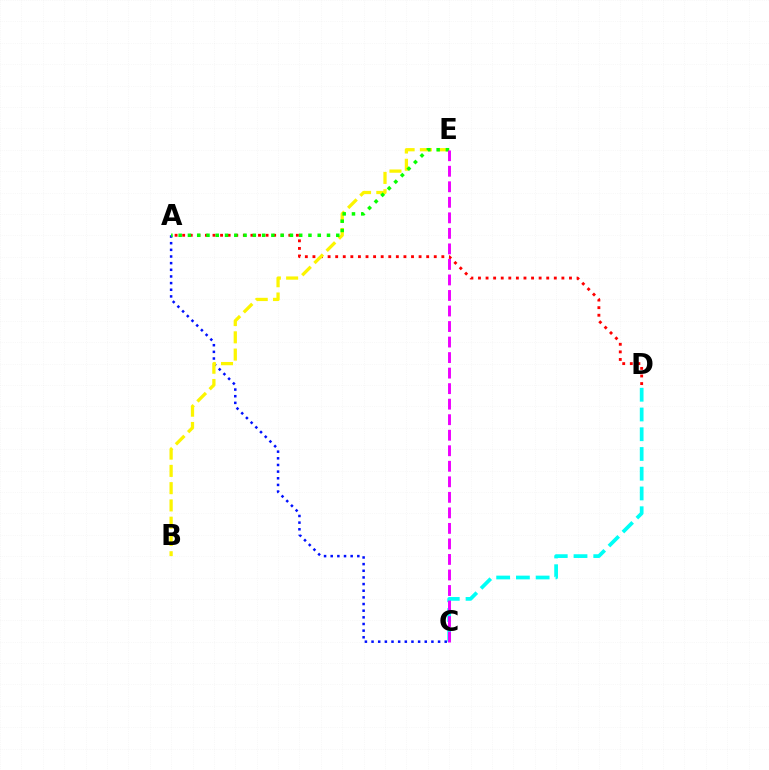{('C', 'D'): [{'color': '#00fff6', 'line_style': 'dashed', 'thickness': 2.68}], ('A', 'C'): [{'color': '#0010ff', 'line_style': 'dotted', 'thickness': 1.81}], ('A', 'D'): [{'color': '#ff0000', 'line_style': 'dotted', 'thickness': 2.06}], ('B', 'E'): [{'color': '#fcf500', 'line_style': 'dashed', 'thickness': 2.35}], ('A', 'E'): [{'color': '#08ff00', 'line_style': 'dotted', 'thickness': 2.52}], ('C', 'E'): [{'color': '#ee00ff', 'line_style': 'dashed', 'thickness': 2.11}]}